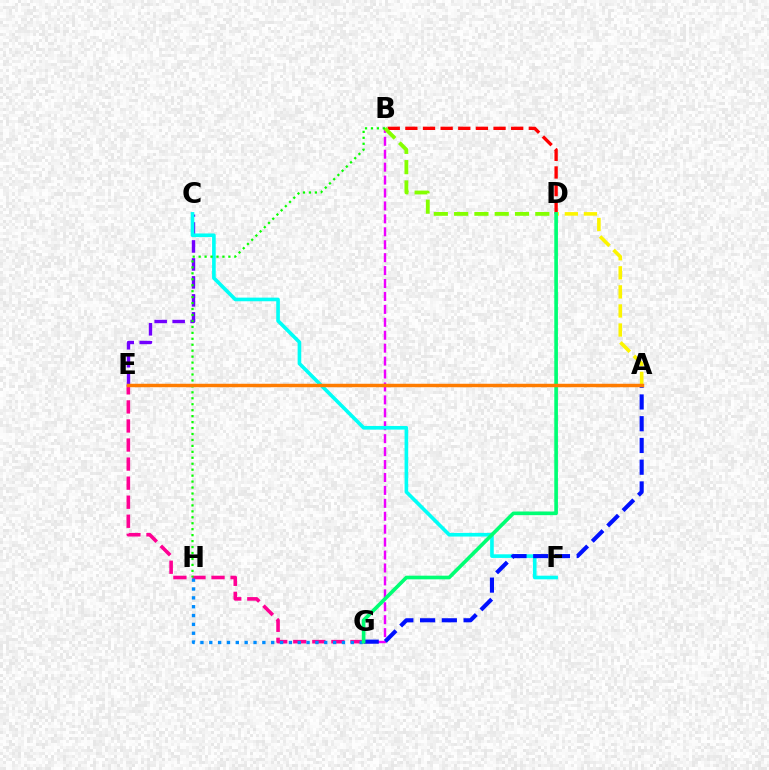{('E', 'G'): [{'color': '#ff0094', 'line_style': 'dashed', 'thickness': 2.59}], ('B', 'G'): [{'color': '#ee00ff', 'line_style': 'dashed', 'thickness': 1.76}], ('B', 'D'): [{'color': '#ff0000', 'line_style': 'dashed', 'thickness': 2.4}, {'color': '#84ff00', 'line_style': 'dashed', 'thickness': 2.76}], ('C', 'E'): [{'color': '#7200ff', 'line_style': 'dashed', 'thickness': 2.44}], ('C', 'F'): [{'color': '#00fff6', 'line_style': 'solid', 'thickness': 2.62}], ('A', 'G'): [{'color': '#0010ff', 'line_style': 'dashed', 'thickness': 2.95}], ('G', 'H'): [{'color': '#008cff', 'line_style': 'dotted', 'thickness': 2.4}], ('A', 'D'): [{'color': '#fcf500', 'line_style': 'dashed', 'thickness': 2.59}], ('B', 'H'): [{'color': '#08ff00', 'line_style': 'dotted', 'thickness': 1.62}], ('D', 'G'): [{'color': '#00ff74', 'line_style': 'solid', 'thickness': 2.63}], ('A', 'E'): [{'color': '#ff7c00', 'line_style': 'solid', 'thickness': 2.49}]}